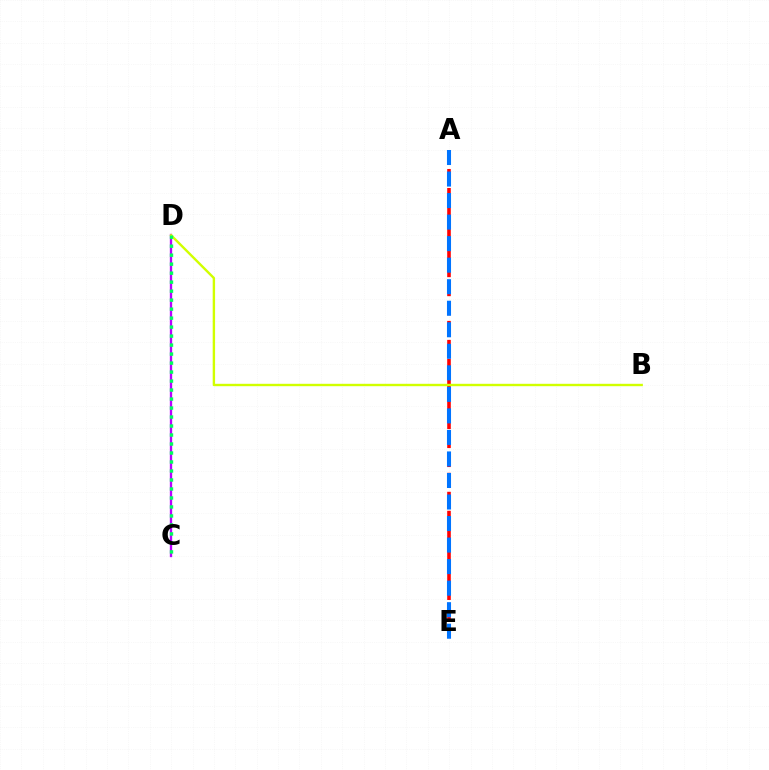{('C', 'D'): [{'color': '#b900ff', 'line_style': 'solid', 'thickness': 1.68}, {'color': '#00ff5c', 'line_style': 'dotted', 'thickness': 2.44}], ('A', 'E'): [{'color': '#ff0000', 'line_style': 'dashed', 'thickness': 2.58}, {'color': '#0074ff', 'line_style': 'dashed', 'thickness': 2.93}], ('B', 'D'): [{'color': '#d1ff00', 'line_style': 'solid', 'thickness': 1.72}]}